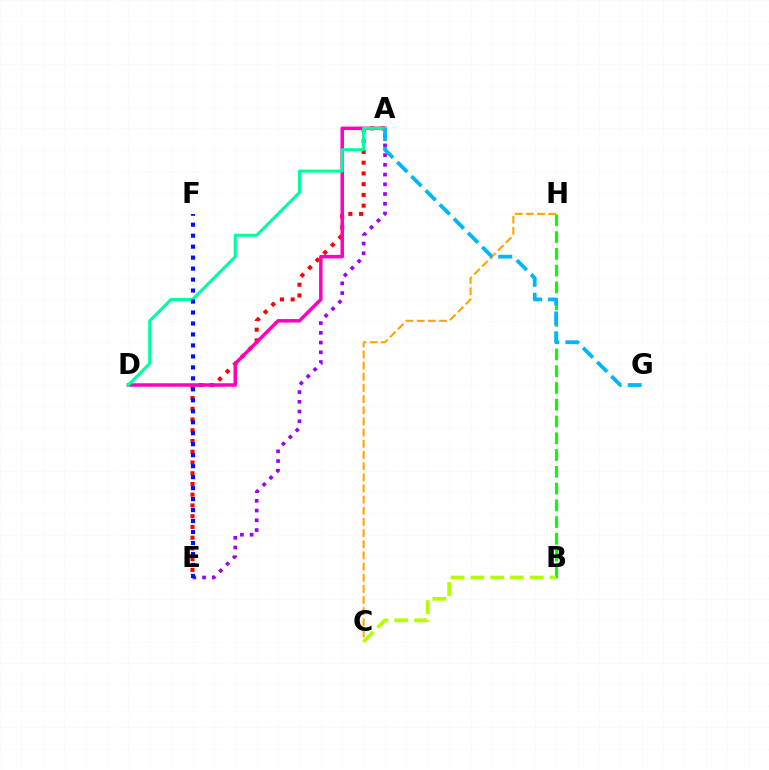{('A', 'E'): [{'color': '#ff0000', 'line_style': 'dotted', 'thickness': 2.92}, {'color': '#9b00ff', 'line_style': 'dotted', 'thickness': 2.64}], ('A', 'D'): [{'color': '#ff00bd', 'line_style': 'solid', 'thickness': 2.53}, {'color': '#00ff9d', 'line_style': 'solid', 'thickness': 2.21}], ('B', 'H'): [{'color': '#08ff00', 'line_style': 'dashed', 'thickness': 2.28}], ('C', 'H'): [{'color': '#ffa500', 'line_style': 'dashed', 'thickness': 1.52}], ('A', 'G'): [{'color': '#00b5ff', 'line_style': 'dashed', 'thickness': 2.72}], ('E', 'F'): [{'color': '#0010ff', 'line_style': 'dotted', 'thickness': 2.98}], ('B', 'C'): [{'color': '#b3ff00', 'line_style': 'dashed', 'thickness': 2.69}]}